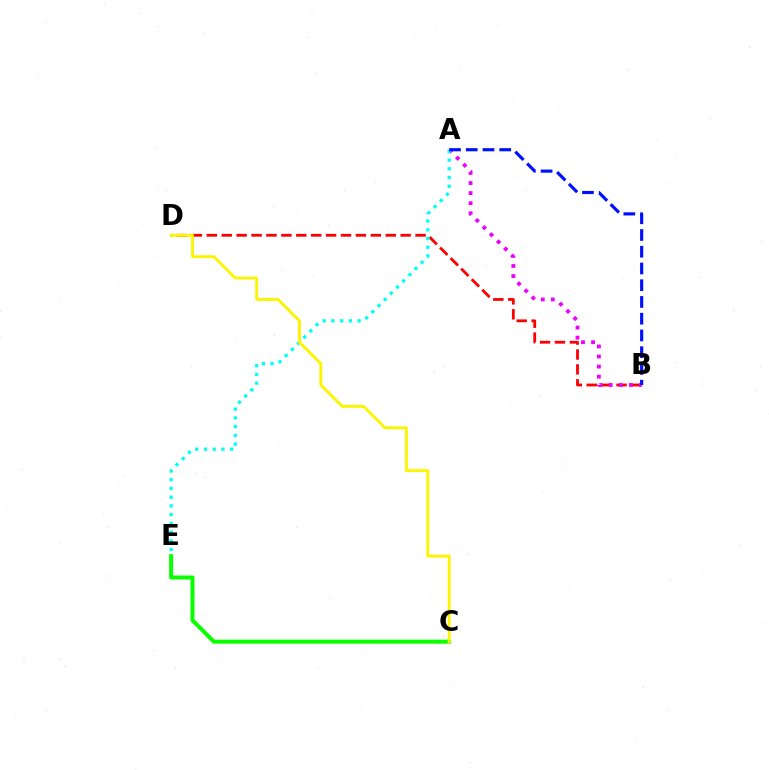{('B', 'D'): [{'color': '#ff0000', 'line_style': 'dashed', 'thickness': 2.03}], ('A', 'B'): [{'color': '#ee00ff', 'line_style': 'dotted', 'thickness': 2.74}, {'color': '#0010ff', 'line_style': 'dashed', 'thickness': 2.27}], ('A', 'E'): [{'color': '#00fff6', 'line_style': 'dotted', 'thickness': 2.37}], ('C', 'E'): [{'color': '#08ff00', 'line_style': 'solid', 'thickness': 2.89}], ('C', 'D'): [{'color': '#fcf500', 'line_style': 'solid', 'thickness': 2.1}]}